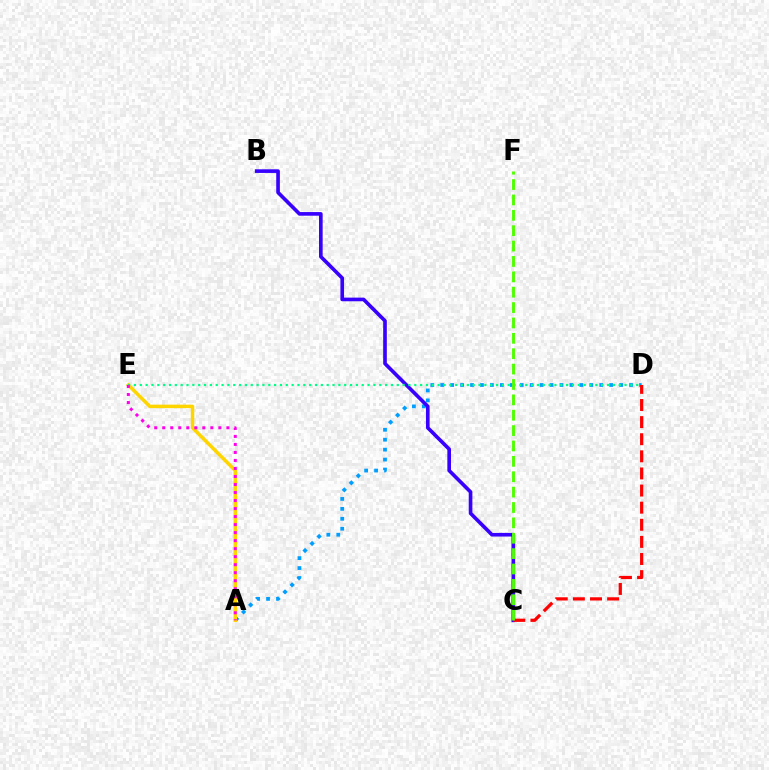{('A', 'D'): [{'color': '#009eff', 'line_style': 'dotted', 'thickness': 2.7}], ('B', 'C'): [{'color': '#3700ff', 'line_style': 'solid', 'thickness': 2.62}], ('A', 'E'): [{'color': '#ffd500', 'line_style': 'solid', 'thickness': 2.5}, {'color': '#ff00ed', 'line_style': 'dotted', 'thickness': 2.18}], ('D', 'E'): [{'color': '#00ff86', 'line_style': 'dotted', 'thickness': 1.59}], ('C', 'D'): [{'color': '#ff0000', 'line_style': 'dashed', 'thickness': 2.32}], ('C', 'F'): [{'color': '#4fff00', 'line_style': 'dashed', 'thickness': 2.09}]}